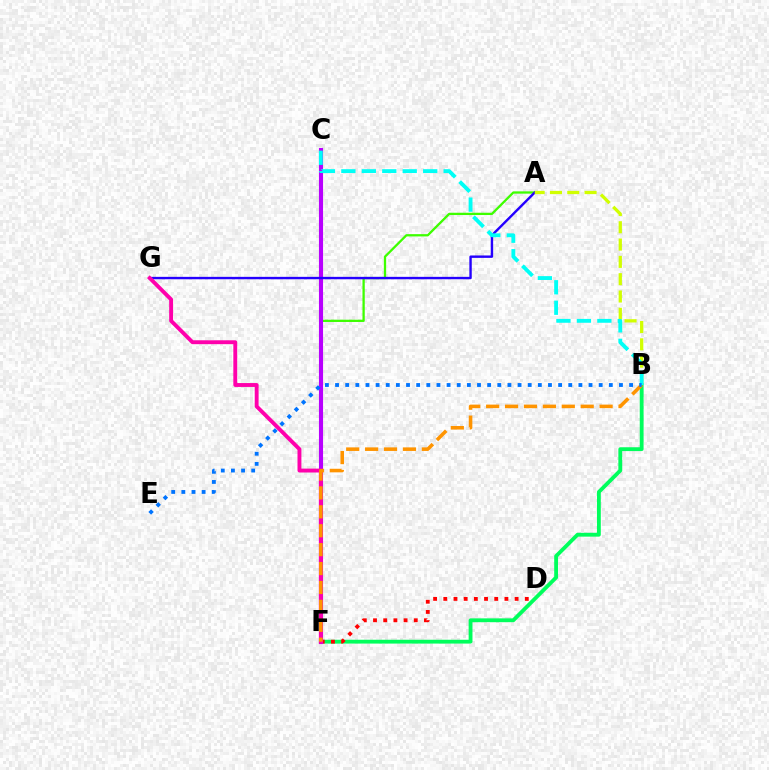{('B', 'F'): [{'color': '#00ff5c', 'line_style': 'solid', 'thickness': 2.76}, {'color': '#ff9400', 'line_style': 'dashed', 'thickness': 2.57}], ('A', 'F'): [{'color': '#3dff00', 'line_style': 'solid', 'thickness': 1.64}], ('D', 'F'): [{'color': '#ff0000', 'line_style': 'dotted', 'thickness': 2.77}], ('C', 'F'): [{'color': '#b900ff', 'line_style': 'solid', 'thickness': 2.95}], ('A', 'G'): [{'color': '#2500ff', 'line_style': 'solid', 'thickness': 1.73}], ('F', 'G'): [{'color': '#ff00ac', 'line_style': 'solid', 'thickness': 2.8}], ('A', 'B'): [{'color': '#d1ff00', 'line_style': 'dashed', 'thickness': 2.35}], ('B', 'C'): [{'color': '#00fff6', 'line_style': 'dashed', 'thickness': 2.78}], ('B', 'E'): [{'color': '#0074ff', 'line_style': 'dotted', 'thickness': 2.75}]}